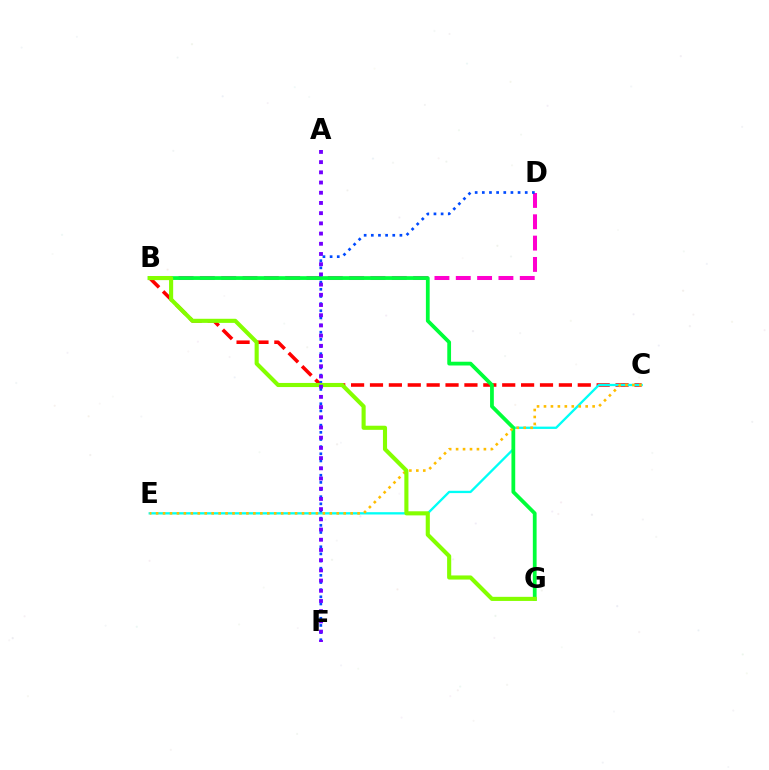{('B', 'D'): [{'color': '#ff00cf', 'line_style': 'dashed', 'thickness': 2.9}], ('B', 'C'): [{'color': '#ff0000', 'line_style': 'dashed', 'thickness': 2.57}], ('C', 'E'): [{'color': '#00fff6', 'line_style': 'solid', 'thickness': 1.67}, {'color': '#ffbd00', 'line_style': 'dotted', 'thickness': 1.89}], ('D', 'F'): [{'color': '#004bff', 'line_style': 'dotted', 'thickness': 1.94}], ('B', 'G'): [{'color': '#00ff39', 'line_style': 'solid', 'thickness': 2.71}, {'color': '#84ff00', 'line_style': 'solid', 'thickness': 2.96}], ('A', 'F'): [{'color': '#7200ff', 'line_style': 'dotted', 'thickness': 2.77}]}